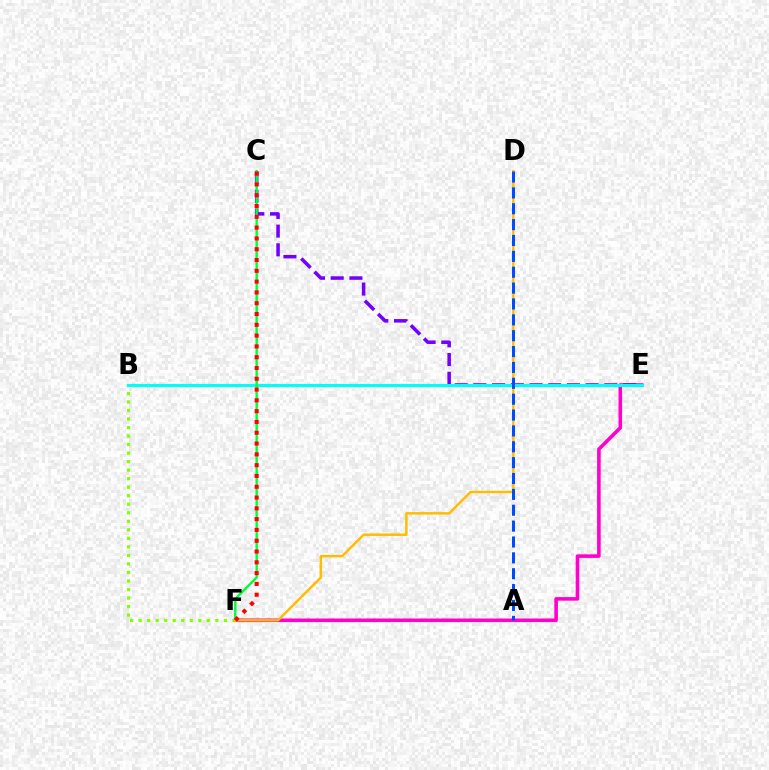{('E', 'F'): [{'color': '#ff00cf', 'line_style': 'solid', 'thickness': 2.58}], ('B', 'F'): [{'color': '#84ff00', 'line_style': 'dotted', 'thickness': 2.32}], ('C', 'E'): [{'color': '#7200ff', 'line_style': 'dashed', 'thickness': 2.54}], ('B', 'E'): [{'color': '#00fff6', 'line_style': 'solid', 'thickness': 2.21}], ('C', 'F'): [{'color': '#00ff39', 'line_style': 'solid', 'thickness': 1.74}, {'color': '#ff0000', 'line_style': 'dotted', 'thickness': 2.93}], ('D', 'F'): [{'color': '#ffbd00', 'line_style': 'solid', 'thickness': 1.77}], ('A', 'D'): [{'color': '#004bff', 'line_style': 'dashed', 'thickness': 2.16}]}